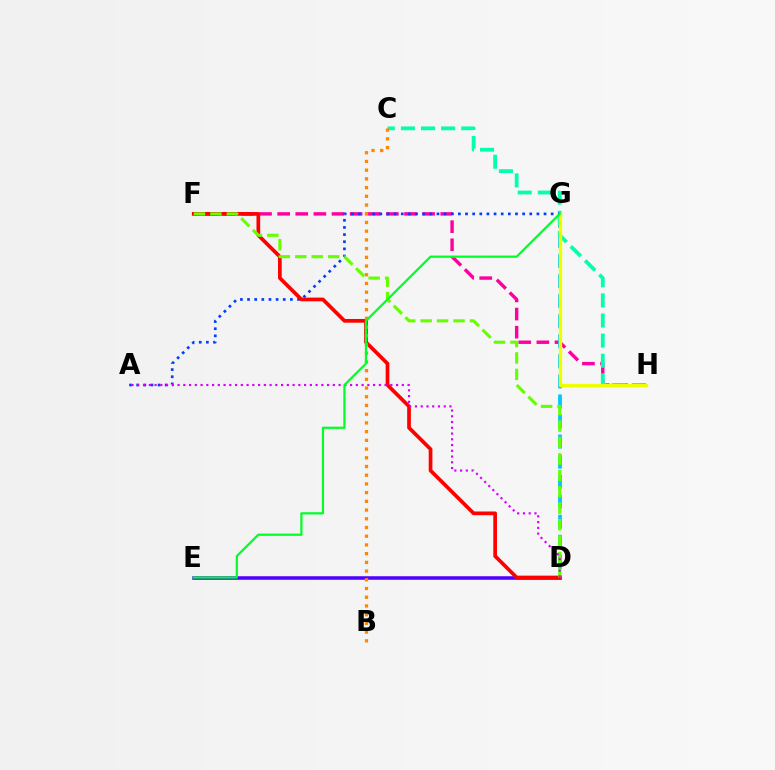{('F', 'H'): [{'color': '#ff00a0', 'line_style': 'dashed', 'thickness': 2.46}], ('D', 'G'): [{'color': '#00c7ff', 'line_style': 'dashed', 'thickness': 2.72}], ('C', 'H'): [{'color': '#00ffaf', 'line_style': 'dashed', 'thickness': 2.73}], ('D', 'E'): [{'color': '#4f00ff', 'line_style': 'solid', 'thickness': 2.54}], ('A', 'G'): [{'color': '#003fff', 'line_style': 'dotted', 'thickness': 1.94}], ('D', 'F'): [{'color': '#ff0000', 'line_style': 'solid', 'thickness': 2.67}, {'color': '#66ff00', 'line_style': 'dashed', 'thickness': 2.23}], ('G', 'H'): [{'color': '#eeff00', 'line_style': 'solid', 'thickness': 2.42}], ('B', 'C'): [{'color': '#ff8800', 'line_style': 'dotted', 'thickness': 2.37}], ('A', 'D'): [{'color': '#d600ff', 'line_style': 'dotted', 'thickness': 1.56}], ('E', 'G'): [{'color': '#00ff27', 'line_style': 'solid', 'thickness': 1.61}]}